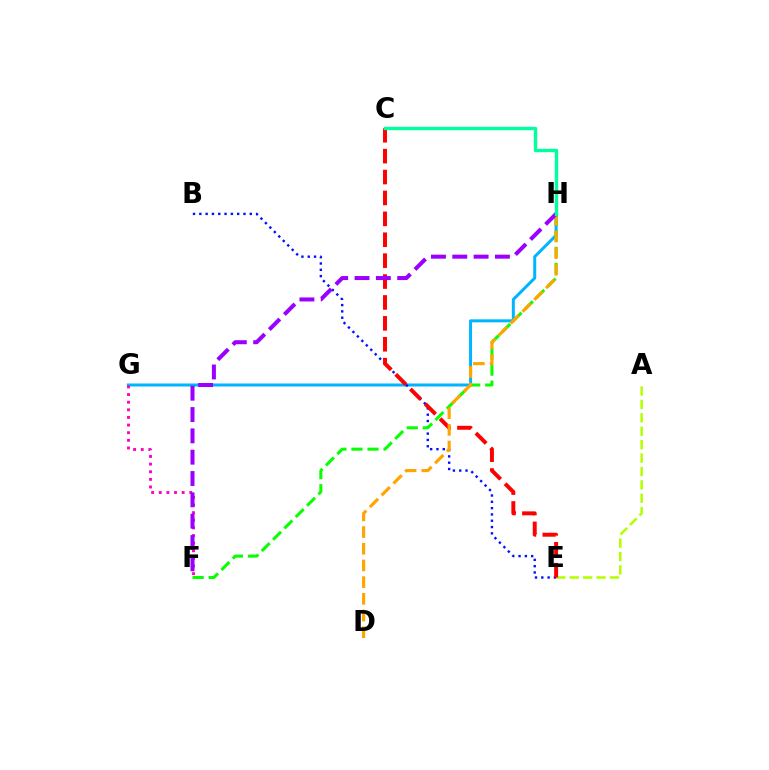{('A', 'E'): [{'color': '#b3ff00', 'line_style': 'dashed', 'thickness': 1.82}], ('G', 'H'): [{'color': '#00b5ff', 'line_style': 'solid', 'thickness': 2.16}], ('B', 'E'): [{'color': '#0010ff', 'line_style': 'dotted', 'thickness': 1.71}], ('F', 'G'): [{'color': '#ff00bd', 'line_style': 'dotted', 'thickness': 2.07}], ('C', 'E'): [{'color': '#ff0000', 'line_style': 'dashed', 'thickness': 2.84}], ('F', 'H'): [{'color': '#08ff00', 'line_style': 'dashed', 'thickness': 2.18}, {'color': '#9b00ff', 'line_style': 'dashed', 'thickness': 2.9}], ('D', 'H'): [{'color': '#ffa500', 'line_style': 'dashed', 'thickness': 2.27}], ('C', 'H'): [{'color': '#00ff9d', 'line_style': 'solid', 'thickness': 2.44}]}